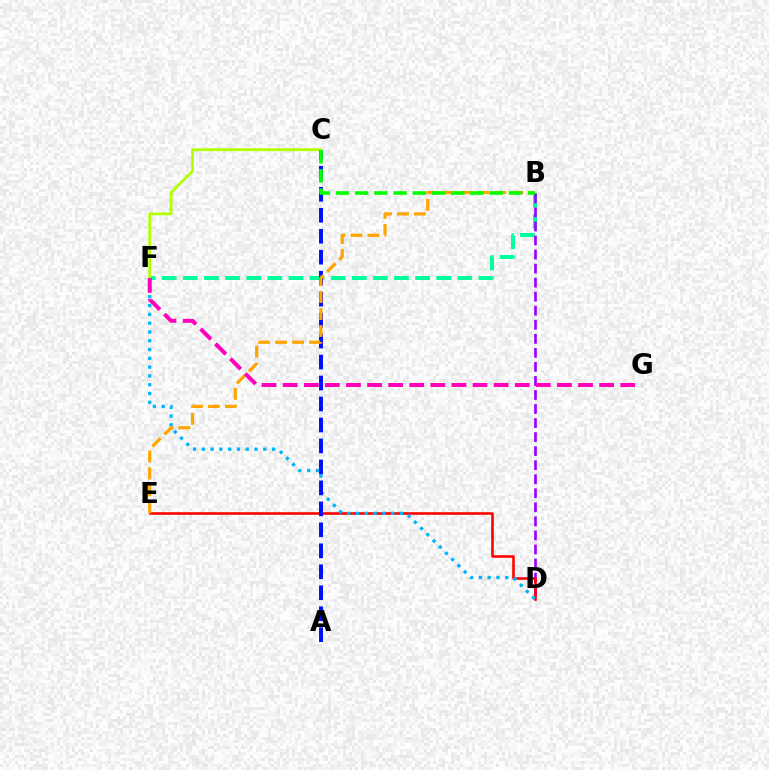{('B', 'F'): [{'color': '#00ff9d', 'line_style': 'dashed', 'thickness': 2.87}], ('B', 'D'): [{'color': '#9b00ff', 'line_style': 'dashed', 'thickness': 1.91}], ('D', 'E'): [{'color': '#ff0000', 'line_style': 'solid', 'thickness': 1.87}], ('D', 'F'): [{'color': '#00b5ff', 'line_style': 'dotted', 'thickness': 2.39}], ('C', 'F'): [{'color': '#b3ff00', 'line_style': 'solid', 'thickness': 1.98}], ('A', 'C'): [{'color': '#0010ff', 'line_style': 'dashed', 'thickness': 2.85}], ('B', 'E'): [{'color': '#ffa500', 'line_style': 'dashed', 'thickness': 2.31}], ('B', 'C'): [{'color': '#08ff00', 'line_style': 'dashed', 'thickness': 2.61}], ('F', 'G'): [{'color': '#ff00bd', 'line_style': 'dashed', 'thickness': 2.87}]}